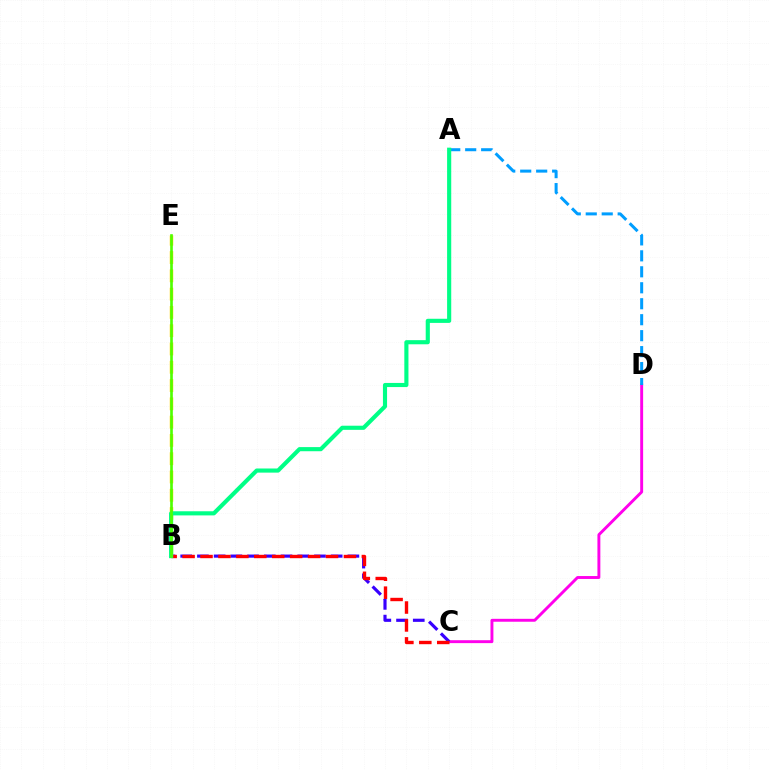{('C', 'D'): [{'color': '#ff00ed', 'line_style': 'solid', 'thickness': 2.1}], ('B', 'C'): [{'color': '#3700ff', 'line_style': 'dashed', 'thickness': 2.27}, {'color': '#ff0000', 'line_style': 'dashed', 'thickness': 2.44}], ('B', 'E'): [{'color': '#ffd500', 'line_style': 'dashed', 'thickness': 2.48}, {'color': '#4fff00', 'line_style': 'solid', 'thickness': 1.91}], ('A', 'D'): [{'color': '#009eff', 'line_style': 'dashed', 'thickness': 2.17}], ('A', 'B'): [{'color': '#00ff86', 'line_style': 'solid', 'thickness': 2.97}]}